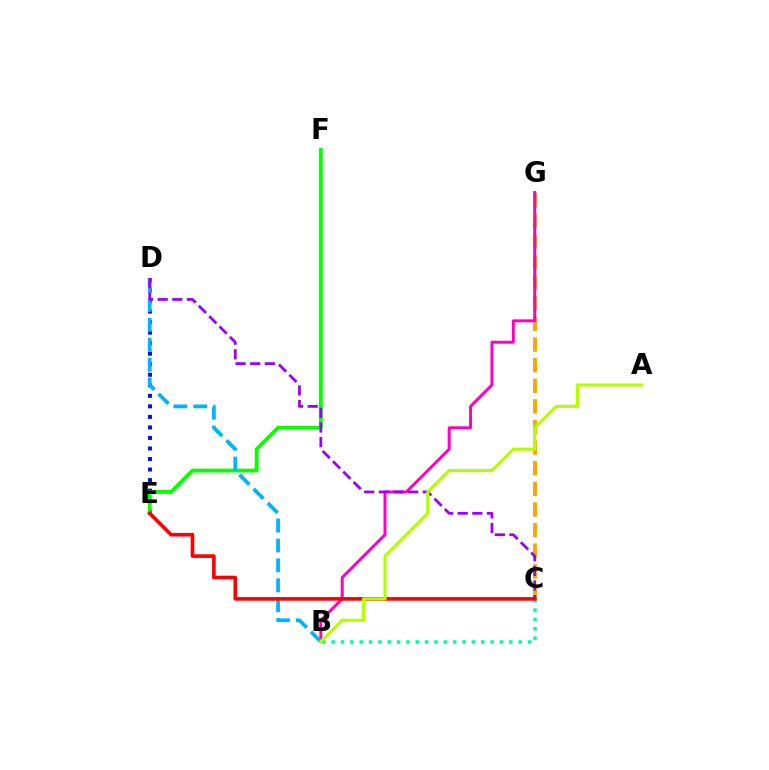{('D', 'E'): [{'color': '#0010ff', 'line_style': 'dotted', 'thickness': 2.86}], ('C', 'G'): [{'color': '#ffa500', 'line_style': 'dashed', 'thickness': 2.8}], ('E', 'F'): [{'color': '#08ff00', 'line_style': 'solid', 'thickness': 2.76}], ('B', 'G'): [{'color': '#ff00bd', 'line_style': 'solid', 'thickness': 2.13}], ('B', 'D'): [{'color': '#00b5ff', 'line_style': 'dashed', 'thickness': 2.71}], ('B', 'C'): [{'color': '#00ff9d', 'line_style': 'dotted', 'thickness': 2.54}], ('C', 'D'): [{'color': '#9b00ff', 'line_style': 'dashed', 'thickness': 1.99}], ('C', 'E'): [{'color': '#ff0000', 'line_style': 'solid', 'thickness': 2.62}], ('A', 'B'): [{'color': '#b3ff00', 'line_style': 'solid', 'thickness': 2.24}]}